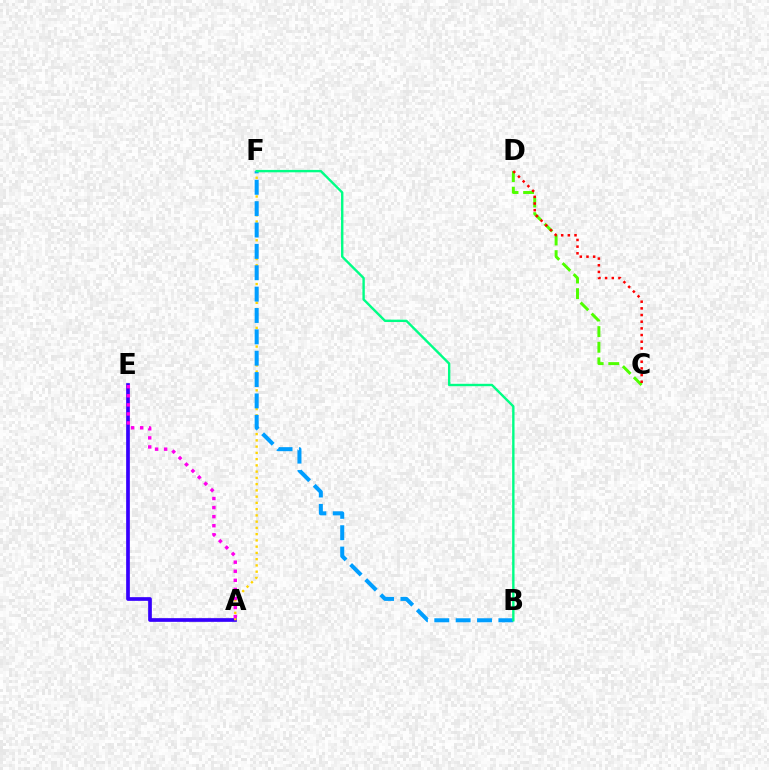{('A', 'E'): [{'color': '#3700ff', 'line_style': 'solid', 'thickness': 2.66}, {'color': '#ff00ed', 'line_style': 'dotted', 'thickness': 2.46}], ('C', 'D'): [{'color': '#4fff00', 'line_style': 'dashed', 'thickness': 2.12}, {'color': '#ff0000', 'line_style': 'dotted', 'thickness': 1.81}], ('A', 'F'): [{'color': '#ffd500', 'line_style': 'dotted', 'thickness': 1.7}], ('B', 'F'): [{'color': '#009eff', 'line_style': 'dashed', 'thickness': 2.9}, {'color': '#00ff86', 'line_style': 'solid', 'thickness': 1.72}]}